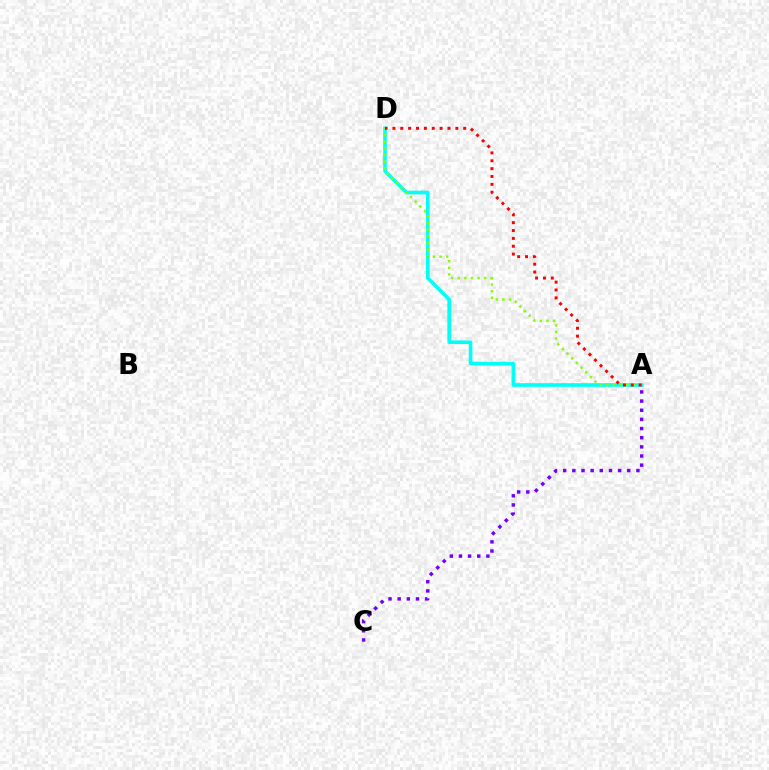{('A', 'D'): [{'color': '#00fff6', 'line_style': 'solid', 'thickness': 2.62}, {'color': '#84ff00', 'line_style': 'dotted', 'thickness': 1.79}, {'color': '#ff0000', 'line_style': 'dotted', 'thickness': 2.14}], ('A', 'C'): [{'color': '#7200ff', 'line_style': 'dotted', 'thickness': 2.49}]}